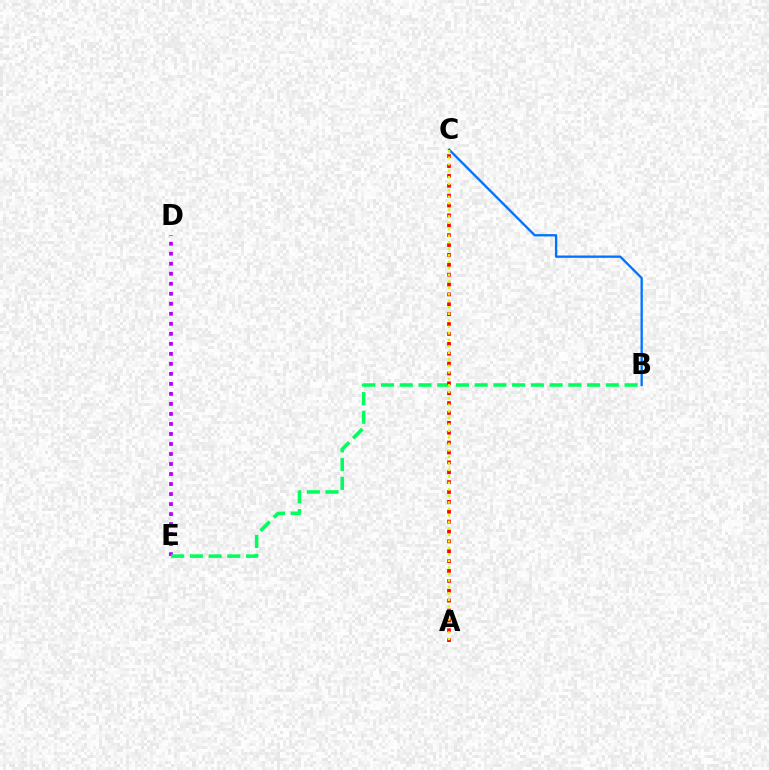{('D', 'E'): [{'color': '#b900ff', 'line_style': 'dotted', 'thickness': 2.72}], ('B', 'E'): [{'color': '#00ff5c', 'line_style': 'dashed', 'thickness': 2.54}], ('A', 'C'): [{'color': '#ff0000', 'line_style': 'dotted', 'thickness': 2.68}, {'color': '#d1ff00', 'line_style': 'dotted', 'thickness': 1.77}], ('B', 'C'): [{'color': '#0074ff', 'line_style': 'solid', 'thickness': 1.68}]}